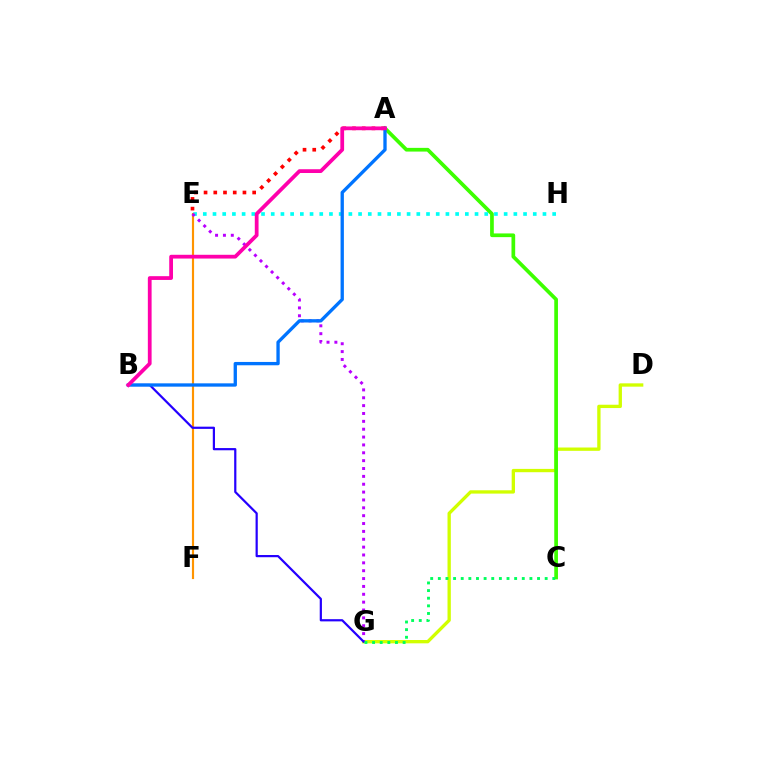{('D', 'G'): [{'color': '#d1ff00', 'line_style': 'solid', 'thickness': 2.39}], ('A', 'C'): [{'color': '#3dff00', 'line_style': 'solid', 'thickness': 2.66}], ('E', 'H'): [{'color': '#00fff6', 'line_style': 'dotted', 'thickness': 2.64}], ('E', 'F'): [{'color': '#ff9400', 'line_style': 'solid', 'thickness': 1.55}], ('E', 'G'): [{'color': '#b900ff', 'line_style': 'dotted', 'thickness': 2.14}], ('A', 'E'): [{'color': '#ff0000', 'line_style': 'dotted', 'thickness': 2.64}], ('B', 'G'): [{'color': '#2500ff', 'line_style': 'solid', 'thickness': 1.59}], ('C', 'G'): [{'color': '#00ff5c', 'line_style': 'dotted', 'thickness': 2.07}], ('A', 'B'): [{'color': '#0074ff', 'line_style': 'solid', 'thickness': 2.39}, {'color': '#ff00ac', 'line_style': 'solid', 'thickness': 2.71}]}